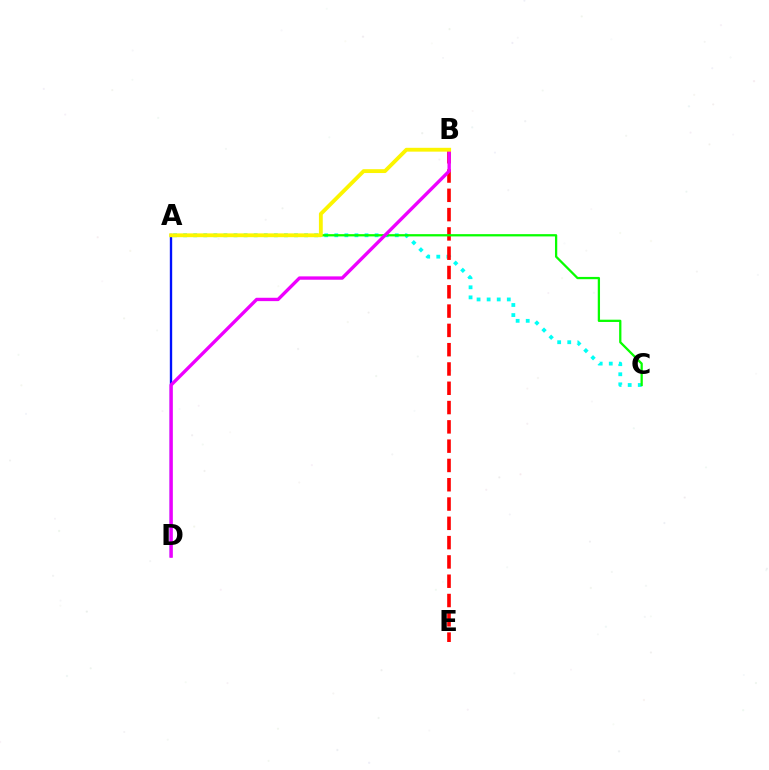{('A', 'D'): [{'color': '#0010ff', 'line_style': 'solid', 'thickness': 1.7}], ('A', 'C'): [{'color': '#00fff6', 'line_style': 'dotted', 'thickness': 2.74}, {'color': '#08ff00', 'line_style': 'solid', 'thickness': 1.63}], ('B', 'E'): [{'color': '#ff0000', 'line_style': 'dashed', 'thickness': 2.62}], ('B', 'D'): [{'color': '#ee00ff', 'line_style': 'solid', 'thickness': 2.41}], ('A', 'B'): [{'color': '#fcf500', 'line_style': 'solid', 'thickness': 2.76}]}